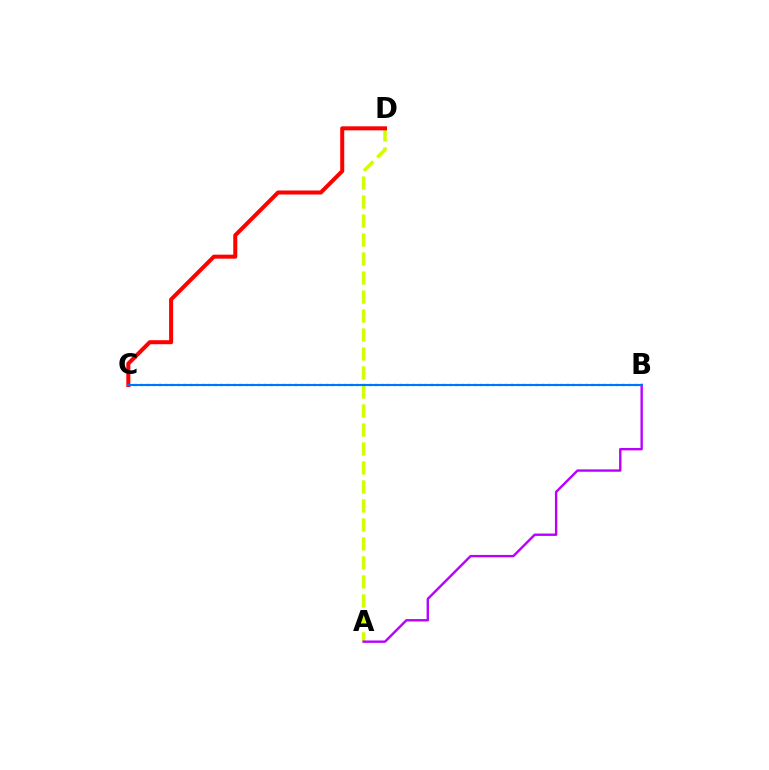{('A', 'D'): [{'color': '#d1ff00', 'line_style': 'dashed', 'thickness': 2.58}], ('B', 'C'): [{'color': '#00ff5c', 'line_style': 'dotted', 'thickness': 1.68}, {'color': '#0074ff', 'line_style': 'solid', 'thickness': 1.53}], ('C', 'D'): [{'color': '#ff0000', 'line_style': 'solid', 'thickness': 2.9}], ('A', 'B'): [{'color': '#b900ff', 'line_style': 'solid', 'thickness': 1.72}]}